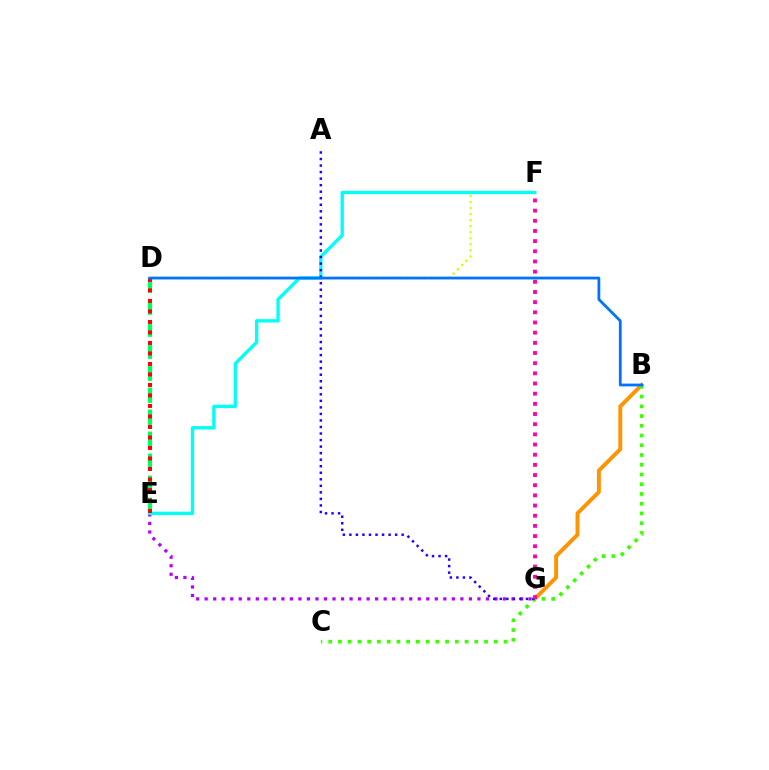{('D', 'E'): [{'color': '#00ff5c', 'line_style': 'dashed', 'thickness': 2.99}, {'color': '#ff0000', 'line_style': 'dotted', 'thickness': 2.85}], ('E', 'G'): [{'color': '#b900ff', 'line_style': 'dotted', 'thickness': 2.32}], ('D', 'F'): [{'color': '#d1ff00', 'line_style': 'dotted', 'thickness': 1.64}], ('B', 'G'): [{'color': '#ff9400', 'line_style': 'solid', 'thickness': 2.82}], ('E', 'F'): [{'color': '#00fff6', 'line_style': 'solid', 'thickness': 2.4}], ('B', 'C'): [{'color': '#3dff00', 'line_style': 'dotted', 'thickness': 2.65}], ('A', 'G'): [{'color': '#2500ff', 'line_style': 'dotted', 'thickness': 1.78}], ('B', 'D'): [{'color': '#0074ff', 'line_style': 'solid', 'thickness': 2.01}], ('F', 'G'): [{'color': '#ff00ac', 'line_style': 'dotted', 'thickness': 2.76}]}